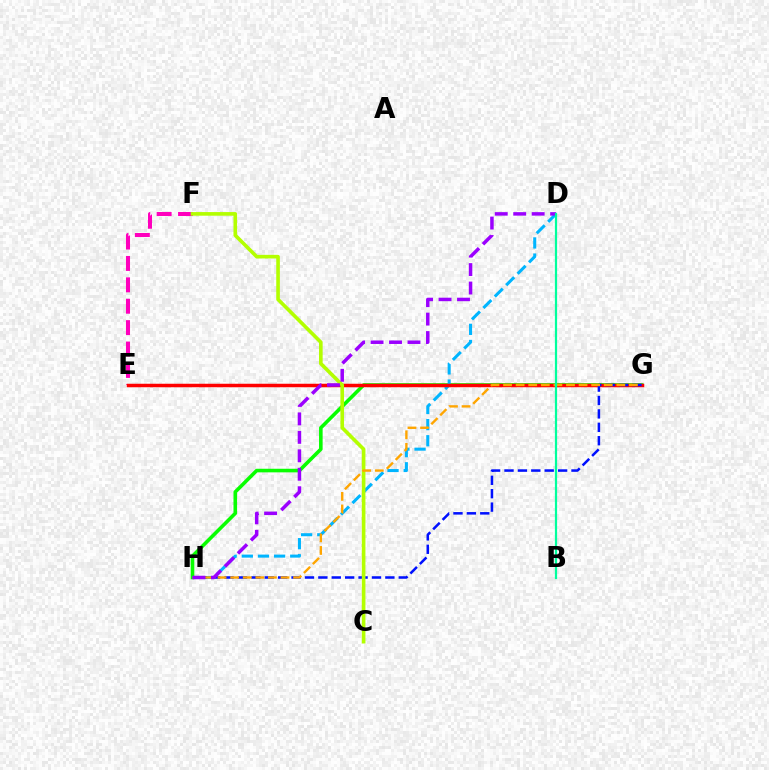{('G', 'H'): [{'color': '#08ff00', 'line_style': 'solid', 'thickness': 2.58}, {'color': '#0010ff', 'line_style': 'dashed', 'thickness': 1.82}, {'color': '#ffa500', 'line_style': 'dashed', 'thickness': 1.71}], ('E', 'F'): [{'color': '#ff00bd', 'line_style': 'dashed', 'thickness': 2.91}], ('D', 'H'): [{'color': '#00b5ff', 'line_style': 'dashed', 'thickness': 2.19}, {'color': '#9b00ff', 'line_style': 'dashed', 'thickness': 2.51}], ('E', 'G'): [{'color': '#ff0000', 'line_style': 'solid', 'thickness': 2.52}], ('C', 'F'): [{'color': '#b3ff00', 'line_style': 'solid', 'thickness': 2.61}], ('B', 'D'): [{'color': '#00ff9d', 'line_style': 'solid', 'thickness': 1.6}]}